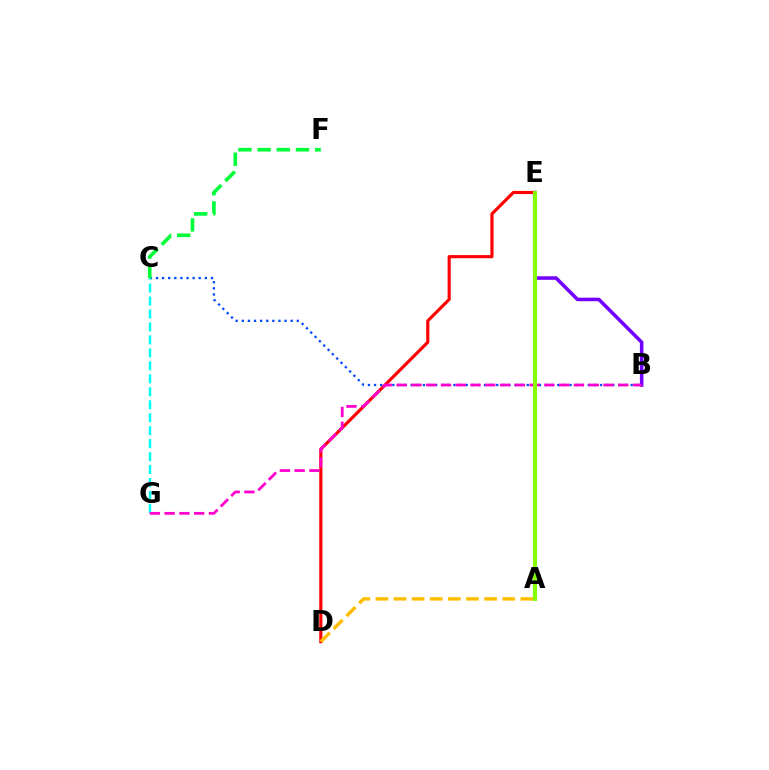{('D', 'E'): [{'color': '#ff0000', 'line_style': 'solid', 'thickness': 2.26}], ('B', 'C'): [{'color': '#004bff', 'line_style': 'dotted', 'thickness': 1.66}], ('A', 'D'): [{'color': '#ffbd00', 'line_style': 'dashed', 'thickness': 2.46}], ('C', 'G'): [{'color': '#00fff6', 'line_style': 'dashed', 'thickness': 1.76}], ('B', 'E'): [{'color': '#7200ff', 'line_style': 'solid', 'thickness': 2.55}], ('B', 'G'): [{'color': '#ff00cf', 'line_style': 'dashed', 'thickness': 2.01}], ('C', 'F'): [{'color': '#00ff39', 'line_style': 'dashed', 'thickness': 2.61}], ('A', 'E'): [{'color': '#84ff00', 'line_style': 'solid', 'thickness': 2.93}]}